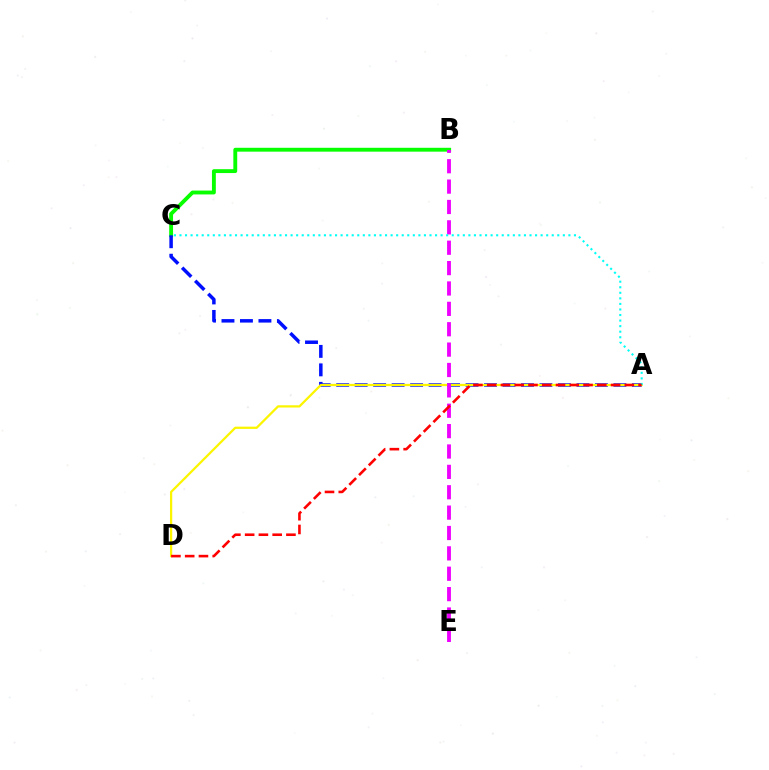{('B', 'C'): [{'color': '#08ff00', 'line_style': 'solid', 'thickness': 2.78}], ('A', 'C'): [{'color': '#0010ff', 'line_style': 'dashed', 'thickness': 2.51}, {'color': '#00fff6', 'line_style': 'dotted', 'thickness': 1.51}], ('A', 'D'): [{'color': '#fcf500', 'line_style': 'solid', 'thickness': 1.62}, {'color': '#ff0000', 'line_style': 'dashed', 'thickness': 1.87}], ('B', 'E'): [{'color': '#ee00ff', 'line_style': 'dashed', 'thickness': 2.77}]}